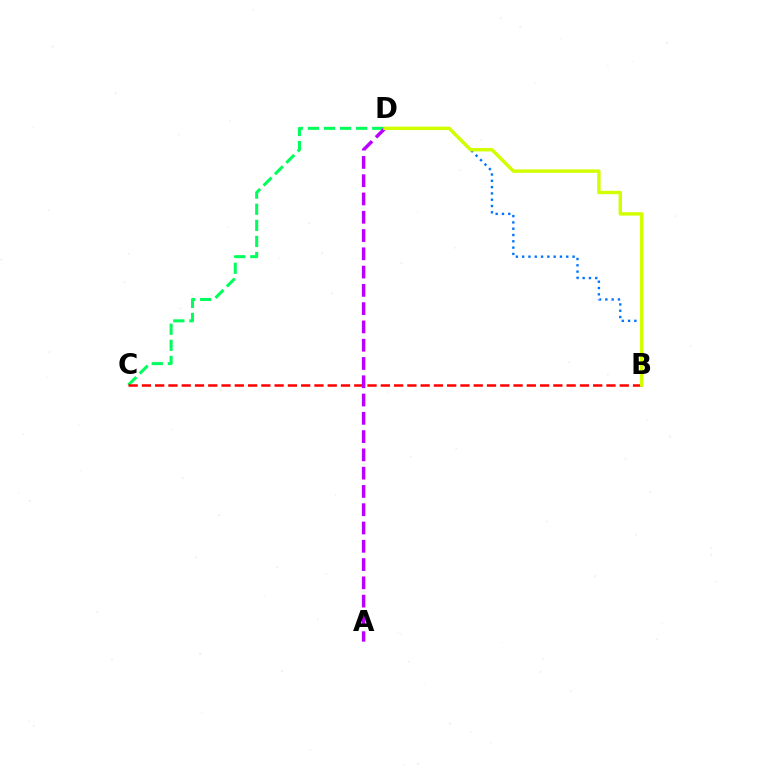{('C', 'D'): [{'color': '#00ff5c', 'line_style': 'dashed', 'thickness': 2.18}], ('B', 'D'): [{'color': '#0074ff', 'line_style': 'dotted', 'thickness': 1.71}, {'color': '#d1ff00', 'line_style': 'solid', 'thickness': 2.47}], ('B', 'C'): [{'color': '#ff0000', 'line_style': 'dashed', 'thickness': 1.8}], ('A', 'D'): [{'color': '#b900ff', 'line_style': 'dashed', 'thickness': 2.48}]}